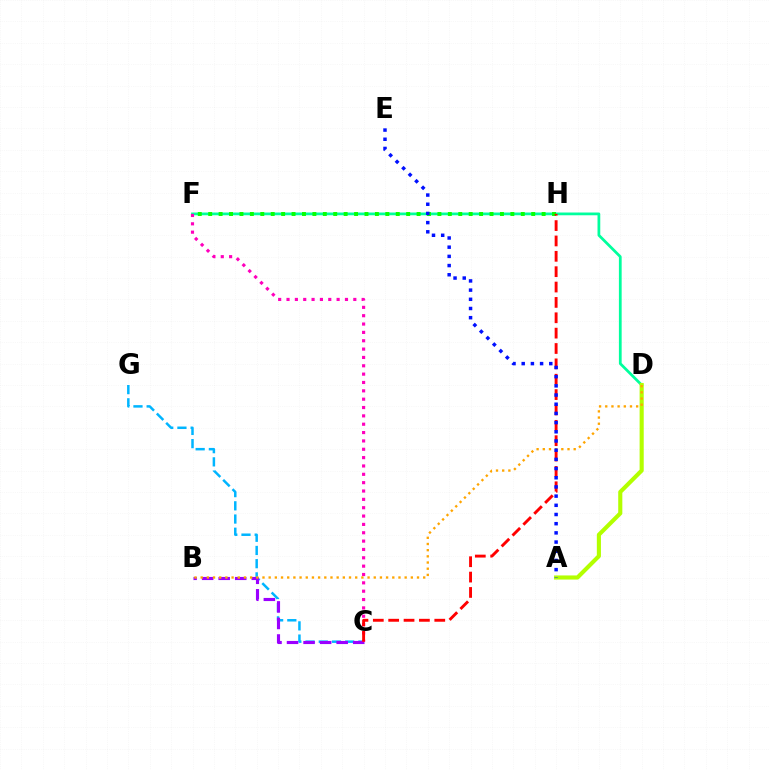{('C', 'G'): [{'color': '#00b5ff', 'line_style': 'dashed', 'thickness': 1.79}], ('D', 'F'): [{'color': '#00ff9d', 'line_style': 'solid', 'thickness': 1.98}], ('B', 'C'): [{'color': '#9b00ff', 'line_style': 'dashed', 'thickness': 2.25}], ('A', 'D'): [{'color': '#b3ff00', 'line_style': 'solid', 'thickness': 2.96}], ('C', 'F'): [{'color': '#ff00bd', 'line_style': 'dotted', 'thickness': 2.27}], ('F', 'H'): [{'color': '#08ff00', 'line_style': 'dotted', 'thickness': 2.83}], ('C', 'H'): [{'color': '#ff0000', 'line_style': 'dashed', 'thickness': 2.09}], ('B', 'D'): [{'color': '#ffa500', 'line_style': 'dotted', 'thickness': 1.68}], ('A', 'E'): [{'color': '#0010ff', 'line_style': 'dotted', 'thickness': 2.5}]}